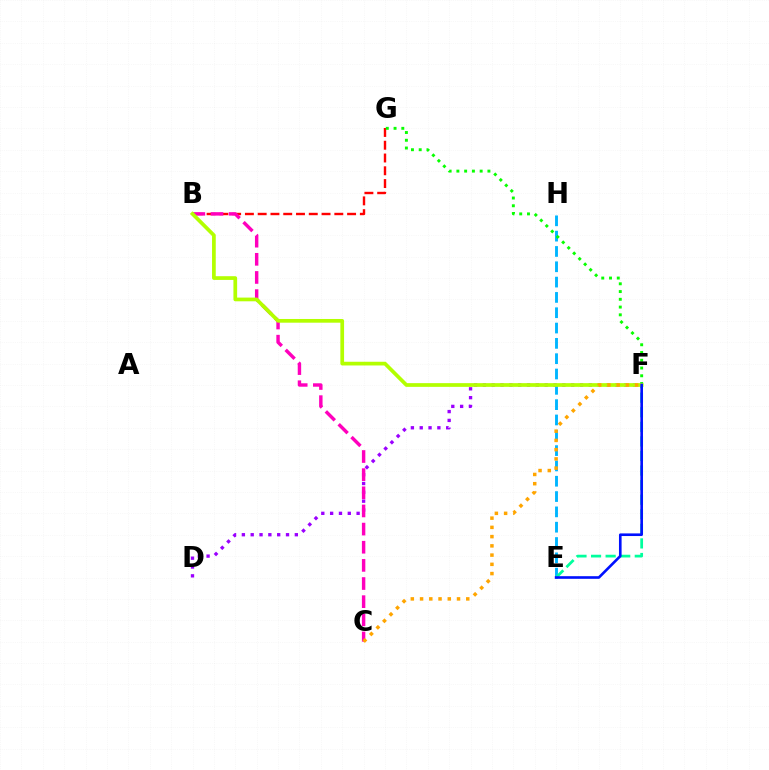{('B', 'G'): [{'color': '#ff0000', 'line_style': 'dashed', 'thickness': 1.74}], ('D', 'F'): [{'color': '#9b00ff', 'line_style': 'dotted', 'thickness': 2.4}], ('E', 'H'): [{'color': '#00b5ff', 'line_style': 'dashed', 'thickness': 2.08}], ('B', 'C'): [{'color': '#ff00bd', 'line_style': 'dashed', 'thickness': 2.46}], ('F', 'G'): [{'color': '#08ff00', 'line_style': 'dotted', 'thickness': 2.11}], ('E', 'F'): [{'color': '#00ff9d', 'line_style': 'dashed', 'thickness': 1.98}, {'color': '#0010ff', 'line_style': 'solid', 'thickness': 1.89}], ('B', 'F'): [{'color': '#b3ff00', 'line_style': 'solid', 'thickness': 2.67}], ('C', 'F'): [{'color': '#ffa500', 'line_style': 'dotted', 'thickness': 2.51}]}